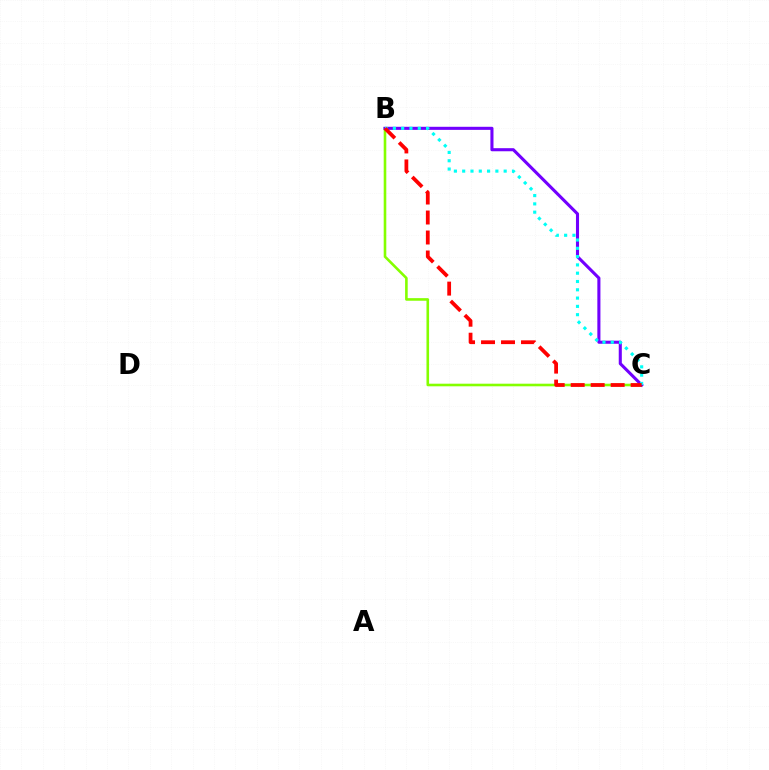{('B', 'C'): [{'color': '#84ff00', 'line_style': 'solid', 'thickness': 1.87}, {'color': '#7200ff', 'line_style': 'solid', 'thickness': 2.22}, {'color': '#00fff6', 'line_style': 'dotted', 'thickness': 2.25}, {'color': '#ff0000', 'line_style': 'dashed', 'thickness': 2.72}]}